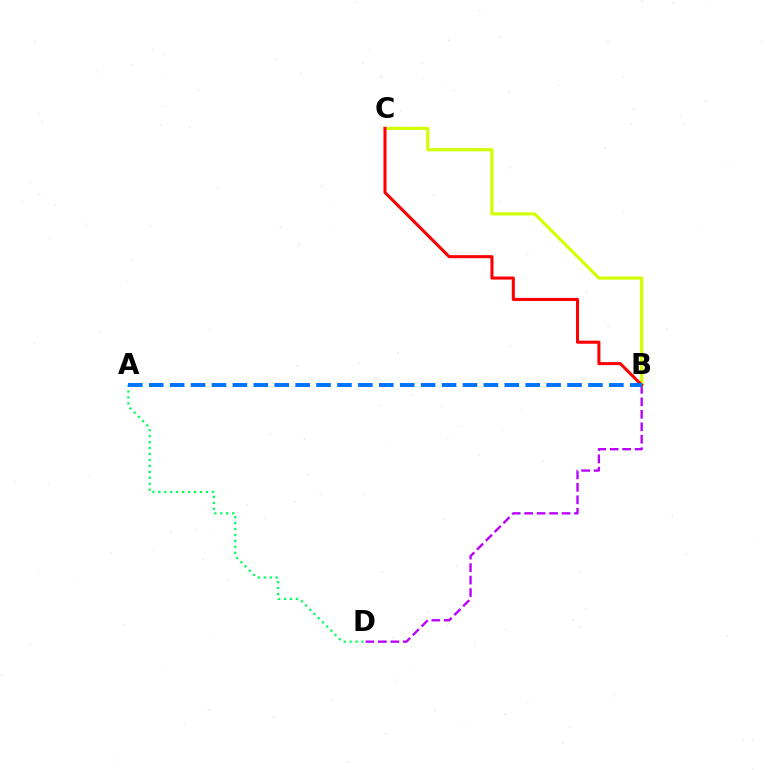{('A', 'D'): [{'color': '#00ff5c', 'line_style': 'dotted', 'thickness': 1.62}], ('B', 'D'): [{'color': '#b900ff', 'line_style': 'dashed', 'thickness': 1.69}], ('B', 'C'): [{'color': '#d1ff00', 'line_style': 'solid', 'thickness': 2.26}, {'color': '#ff0000', 'line_style': 'solid', 'thickness': 2.2}], ('A', 'B'): [{'color': '#0074ff', 'line_style': 'dashed', 'thickness': 2.84}]}